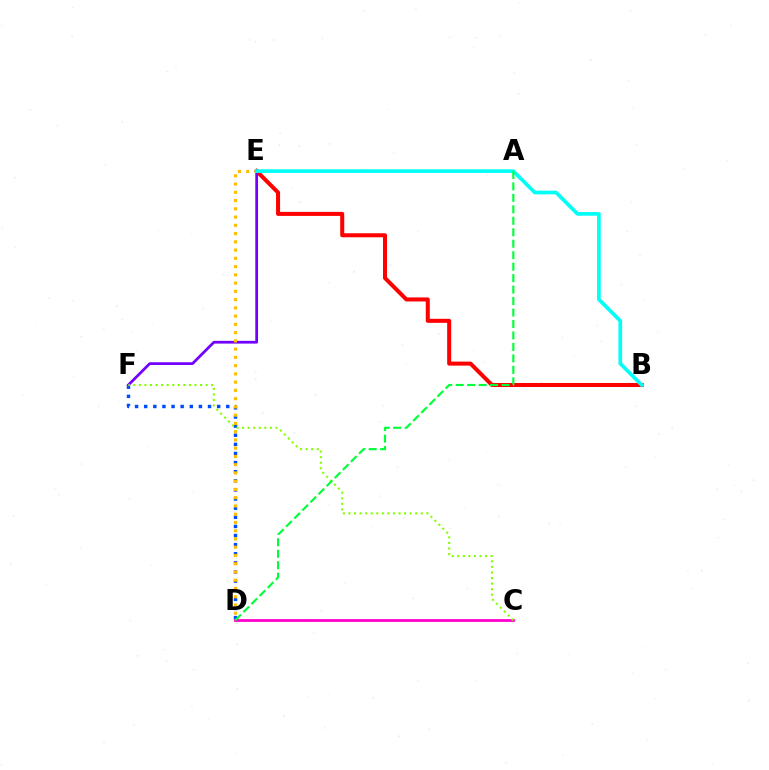{('B', 'E'): [{'color': '#ff0000', 'line_style': 'solid', 'thickness': 2.9}, {'color': '#00fff6', 'line_style': 'solid', 'thickness': 2.64}], ('E', 'F'): [{'color': '#7200ff', 'line_style': 'solid', 'thickness': 1.98}], ('D', 'F'): [{'color': '#004bff', 'line_style': 'dotted', 'thickness': 2.48}], ('D', 'E'): [{'color': '#ffbd00', 'line_style': 'dotted', 'thickness': 2.24}], ('C', 'D'): [{'color': '#ff00cf', 'line_style': 'solid', 'thickness': 2.01}], ('C', 'F'): [{'color': '#84ff00', 'line_style': 'dotted', 'thickness': 1.51}], ('A', 'D'): [{'color': '#00ff39', 'line_style': 'dashed', 'thickness': 1.56}]}